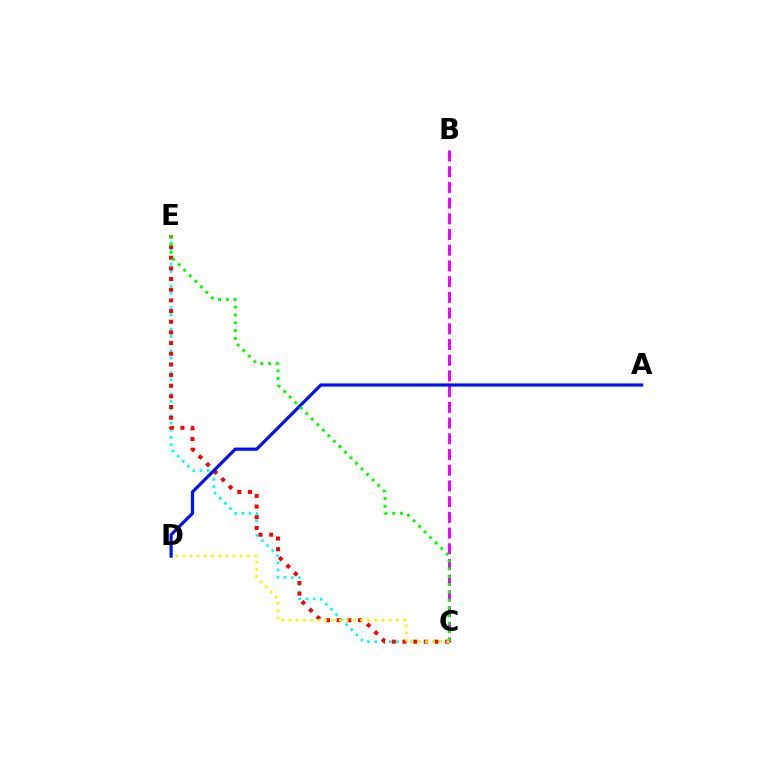{('B', 'C'): [{'color': '#ee00ff', 'line_style': 'dashed', 'thickness': 2.13}], ('C', 'E'): [{'color': '#00fff6', 'line_style': 'dotted', 'thickness': 1.96}, {'color': '#ff0000', 'line_style': 'dotted', 'thickness': 2.9}, {'color': '#08ff00', 'line_style': 'dotted', 'thickness': 2.12}], ('C', 'D'): [{'color': '#fcf500', 'line_style': 'dotted', 'thickness': 1.95}], ('A', 'D'): [{'color': '#0010ff', 'line_style': 'solid', 'thickness': 2.3}]}